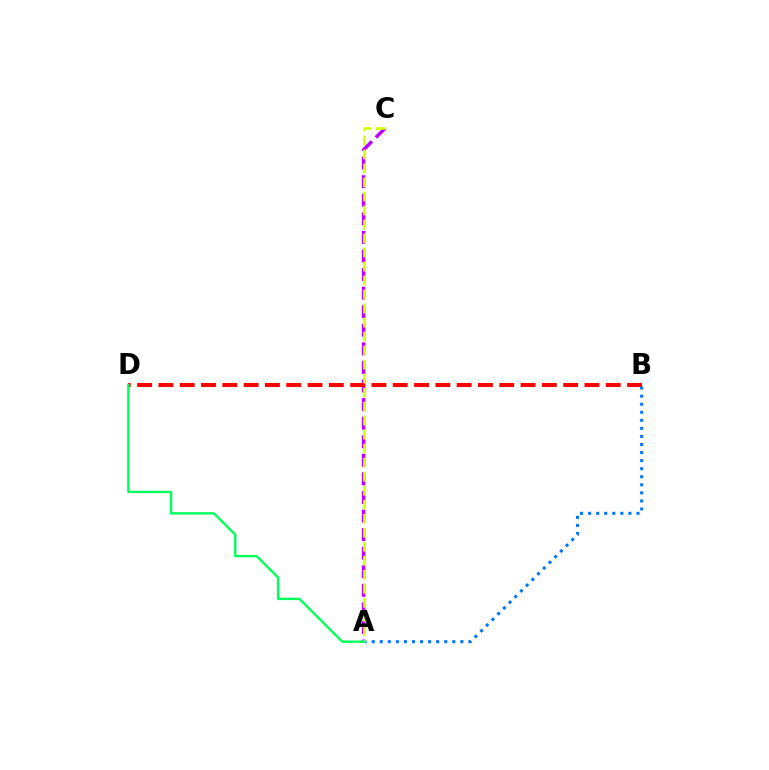{('A', 'C'): [{'color': '#b900ff', 'line_style': 'dashed', 'thickness': 2.52}, {'color': '#d1ff00', 'line_style': 'dashed', 'thickness': 1.9}], ('B', 'D'): [{'color': '#ff0000', 'line_style': 'dashed', 'thickness': 2.89}], ('A', 'B'): [{'color': '#0074ff', 'line_style': 'dotted', 'thickness': 2.19}], ('A', 'D'): [{'color': '#00ff5c', 'line_style': 'solid', 'thickness': 1.73}]}